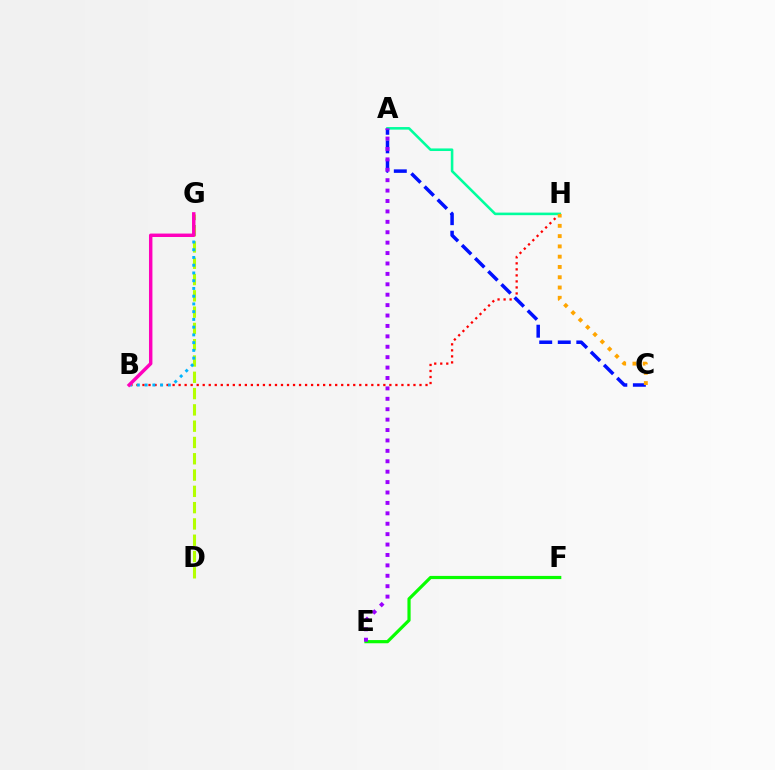{('B', 'H'): [{'color': '#ff0000', 'line_style': 'dotted', 'thickness': 1.64}], ('A', 'C'): [{'color': '#0010ff', 'line_style': 'dashed', 'thickness': 2.52}], ('E', 'F'): [{'color': '#08ff00', 'line_style': 'solid', 'thickness': 2.3}], ('D', 'G'): [{'color': '#b3ff00', 'line_style': 'dashed', 'thickness': 2.21}], ('A', 'H'): [{'color': '#00ff9d', 'line_style': 'solid', 'thickness': 1.85}], ('B', 'G'): [{'color': '#00b5ff', 'line_style': 'dotted', 'thickness': 2.1}, {'color': '#ff00bd', 'line_style': 'solid', 'thickness': 2.47}], ('A', 'E'): [{'color': '#9b00ff', 'line_style': 'dotted', 'thickness': 2.83}], ('C', 'H'): [{'color': '#ffa500', 'line_style': 'dotted', 'thickness': 2.79}]}